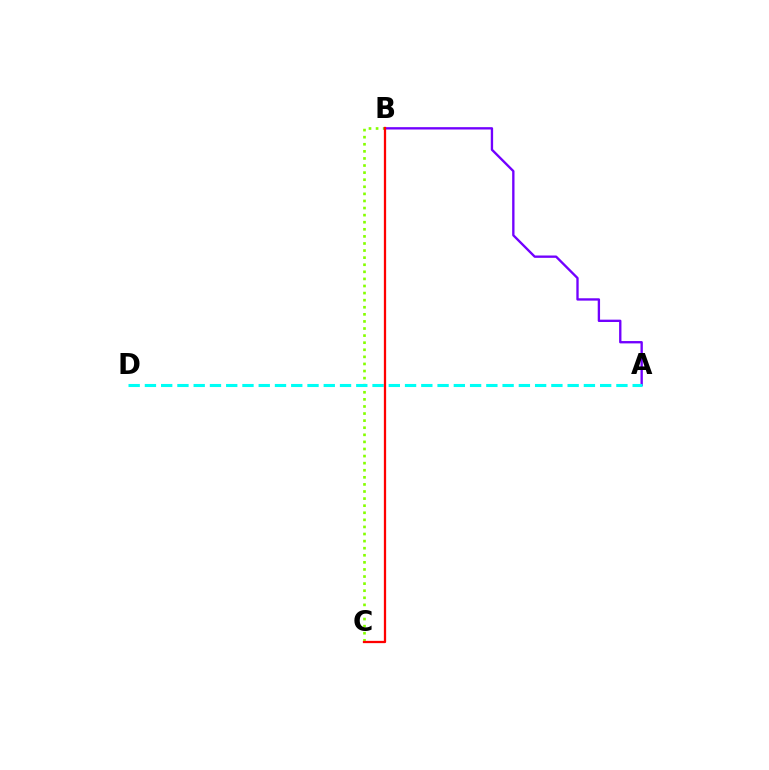{('B', 'C'): [{'color': '#84ff00', 'line_style': 'dotted', 'thickness': 1.93}, {'color': '#ff0000', 'line_style': 'solid', 'thickness': 1.63}], ('A', 'B'): [{'color': '#7200ff', 'line_style': 'solid', 'thickness': 1.69}], ('A', 'D'): [{'color': '#00fff6', 'line_style': 'dashed', 'thickness': 2.21}]}